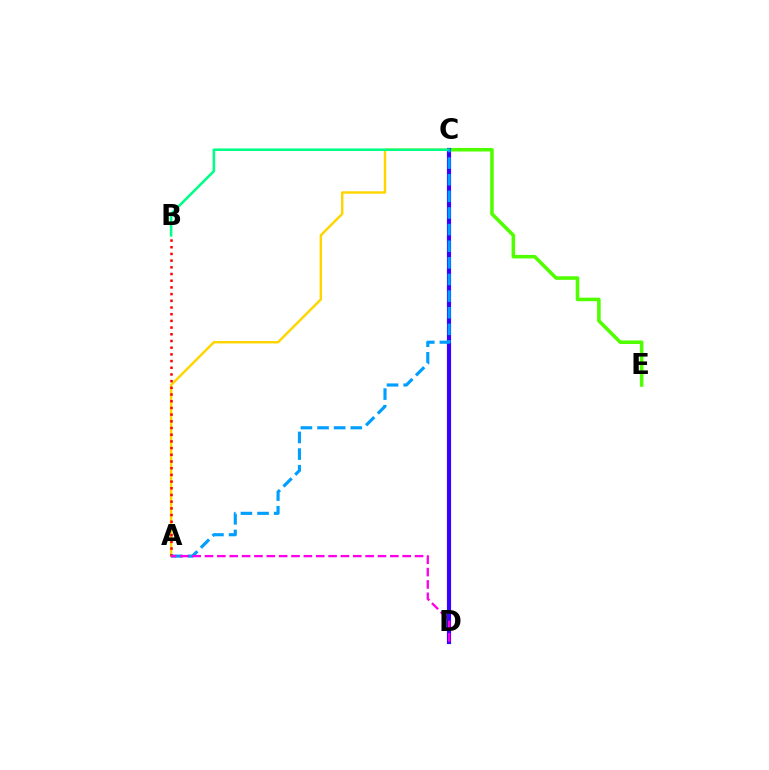{('A', 'C'): [{'color': '#ffd500', 'line_style': 'solid', 'thickness': 1.76}, {'color': '#009eff', 'line_style': 'dashed', 'thickness': 2.26}], ('C', 'E'): [{'color': '#4fff00', 'line_style': 'solid', 'thickness': 2.55}], ('C', 'D'): [{'color': '#3700ff', 'line_style': 'solid', 'thickness': 2.99}], ('B', 'C'): [{'color': '#00ff86', 'line_style': 'solid', 'thickness': 1.86}], ('A', 'B'): [{'color': '#ff0000', 'line_style': 'dotted', 'thickness': 1.82}], ('A', 'D'): [{'color': '#ff00ed', 'line_style': 'dashed', 'thickness': 1.68}]}